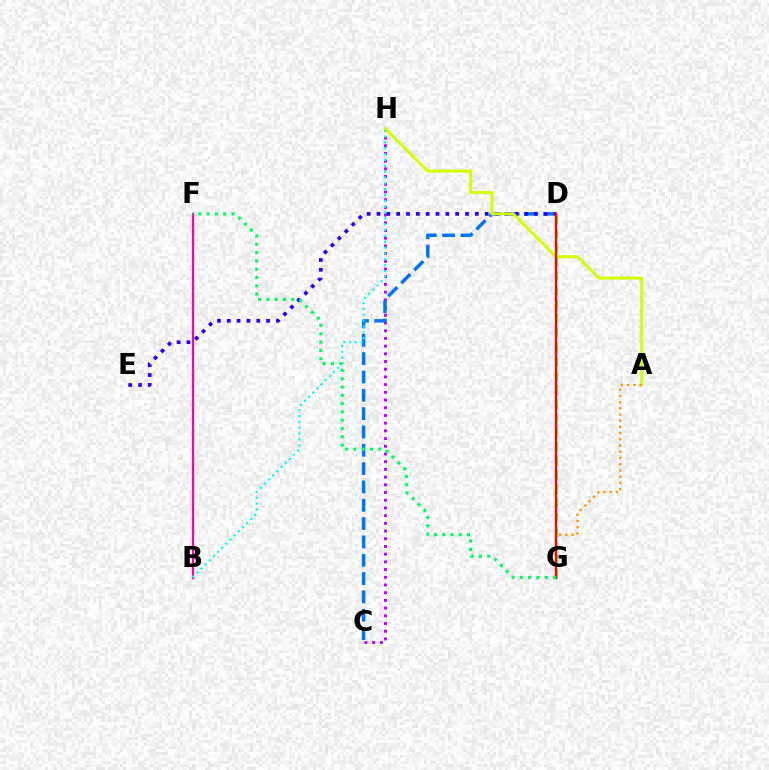{('C', 'H'): [{'color': '#b900ff', 'line_style': 'dotted', 'thickness': 2.09}], ('B', 'F'): [{'color': '#ff00ac', 'line_style': 'solid', 'thickness': 1.61}], ('C', 'D'): [{'color': '#0074ff', 'line_style': 'dashed', 'thickness': 2.49}], ('D', 'E'): [{'color': '#2500ff', 'line_style': 'dotted', 'thickness': 2.67}], ('B', 'H'): [{'color': '#00fff6', 'line_style': 'dotted', 'thickness': 1.59}], ('A', 'H'): [{'color': '#d1ff00', 'line_style': 'solid', 'thickness': 2.14}], ('A', 'G'): [{'color': '#ff9400', 'line_style': 'dotted', 'thickness': 1.69}], ('D', 'G'): [{'color': '#3dff00', 'line_style': 'dashed', 'thickness': 1.93}, {'color': '#ff0000', 'line_style': 'solid', 'thickness': 1.69}], ('F', 'G'): [{'color': '#00ff5c', 'line_style': 'dotted', 'thickness': 2.25}]}